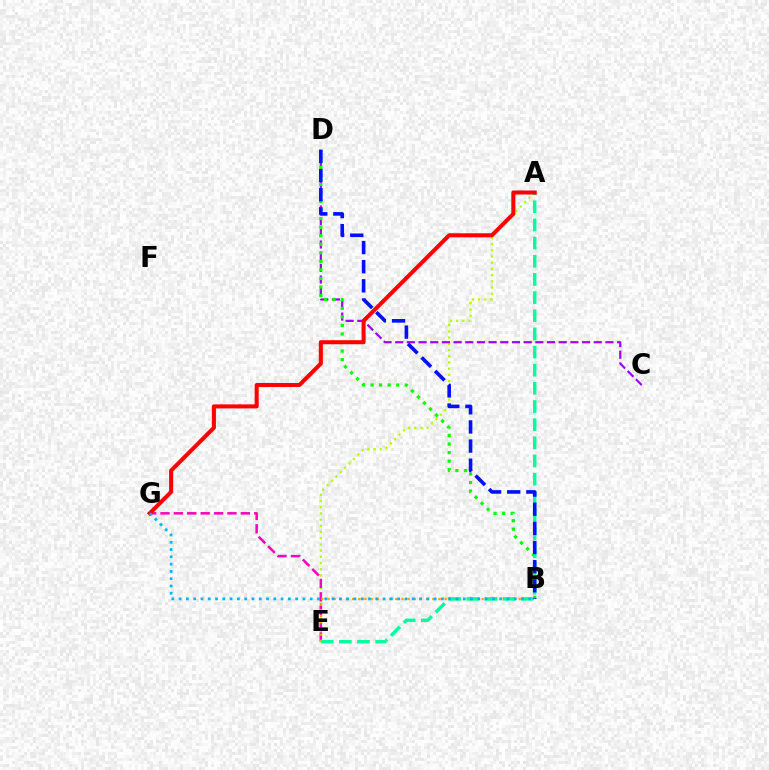{('A', 'E'): [{'color': '#b3ff00', 'line_style': 'dotted', 'thickness': 1.68}, {'color': '#00ff9d', 'line_style': 'dashed', 'thickness': 2.47}], ('E', 'G'): [{'color': '#ff00bd', 'line_style': 'dashed', 'thickness': 1.82}], ('C', 'D'): [{'color': '#9b00ff', 'line_style': 'dashed', 'thickness': 1.59}], ('B', 'E'): [{'color': '#ffa500', 'line_style': 'dotted', 'thickness': 1.68}], ('B', 'D'): [{'color': '#08ff00', 'line_style': 'dotted', 'thickness': 2.32}, {'color': '#0010ff', 'line_style': 'dashed', 'thickness': 2.6}], ('A', 'G'): [{'color': '#ff0000', 'line_style': 'solid', 'thickness': 2.91}], ('B', 'G'): [{'color': '#00b5ff', 'line_style': 'dotted', 'thickness': 1.98}]}